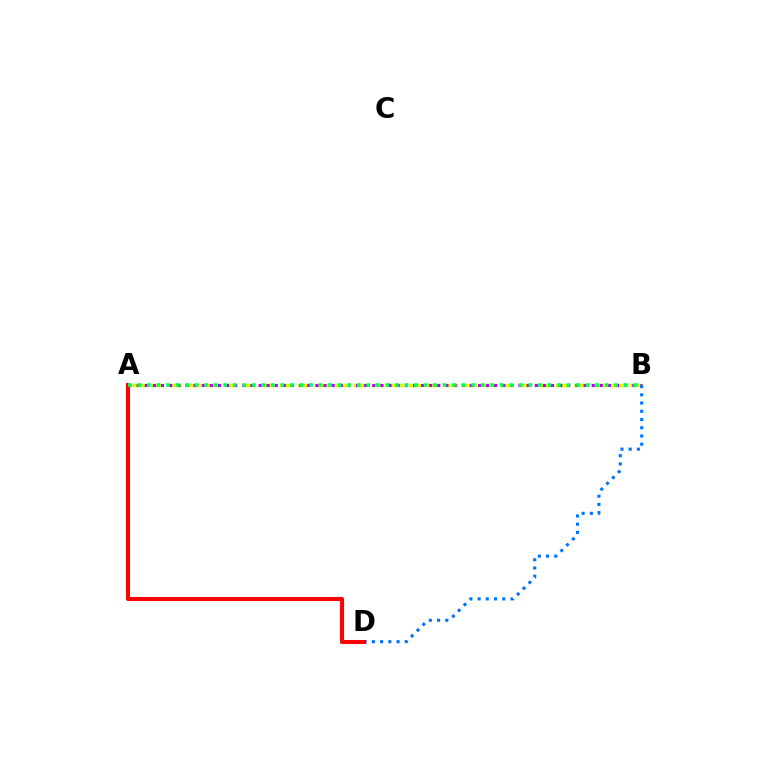{('A', 'B'): [{'color': '#d1ff00', 'line_style': 'dashed', 'thickness': 2.5}, {'color': '#b900ff', 'line_style': 'dotted', 'thickness': 2.21}, {'color': '#00ff5c', 'line_style': 'dotted', 'thickness': 2.59}], ('B', 'D'): [{'color': '#0074ff', 'line_style': 'dotted', 'thickness': 2.24}], ('A', 'D'): [{'color': '#ff0000', 'line_style': 'solid', 'thickness': 2.93}]}